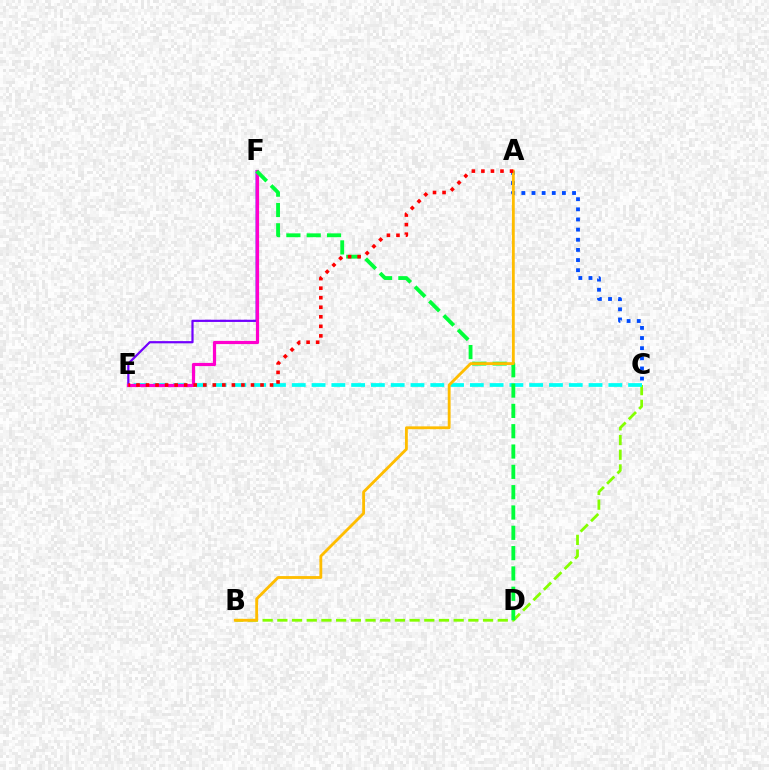{('B', 'C'): [{'color': '#84ff00', 'line_style': 'dashed', 'thickness': 2.0}], ('E', 'F'): [{'color': '#7200ff', 'line_style': 'solid', 'thickness': 1.6}, {'color': '#ff00cf', 'line_style': 'solid', 'thickness': 2.3}], ('A', 'C'): [{'color': '#004bff', 'line_style': 'dotted', 'thickness': 2.76}], ('C', 'E'): [{'color': '#00fff6', 'line_style': 'dashed', 'thickness': 2.69}], ('D', 'F'): [{'color': '#00ff39', 'line_style': 'dashed', 'thickness': 2.76}], ('A', 'B'): [{'color': '#ffbd00', 'line_style': 'solid', 'thickness': 2.04}], ('A', 'E'): [{'color': '#ff0000', 'line_style': 'dotted', 'thickness': 2.59}]}